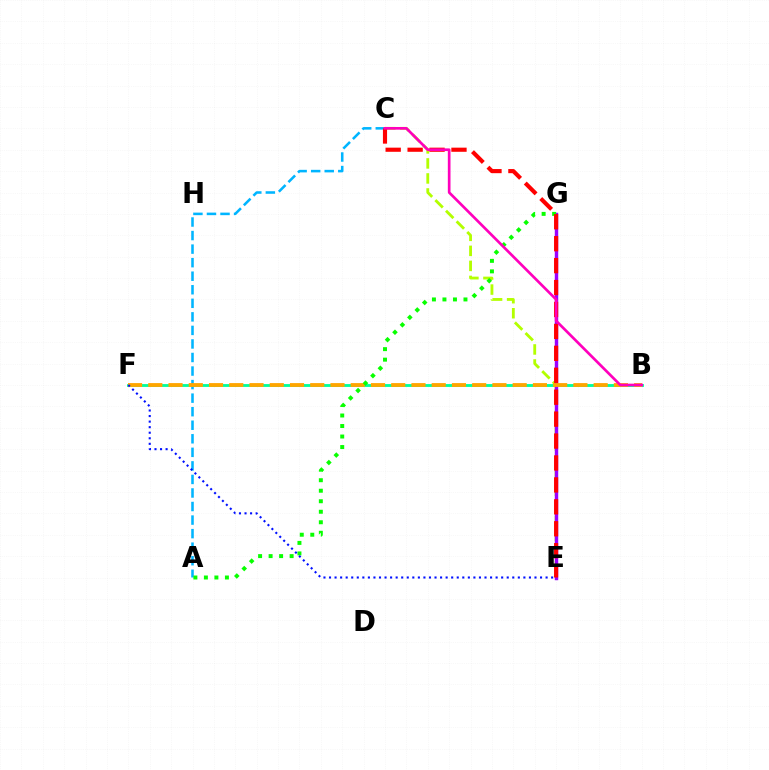{('C', 'E'): [{'color': '#b3ff00', 'line_style': 'dashed', 'thickness': 2.04}, {'color': '#ff0000', 'line_style': 'dashed', 'thickness': 2.98}], ('B', 'F'): [{'color': '#00ff9d', 'line_style': 'solid', 'thickness': 2.05}, {'color': '#ffa500', 'line_style': 'dashed', 'thickness': 2.75}], ('E', 'G'): [{'color': '#9b00ff', 'line_style': 'solid', 'thickness': 2.46}], ('A', 'C'): [{'color': '#00b5ff', 'line_style': 'dashed', 'thickness': 1.84}], ('A', 'G'): [{'color': '#08ff00', 'line_style': 'dotted', 'thickness': 2.86}], ('E', 'F'): [{'color': '#0010ff', 'line_style': 'dotted', 'thickness': 1.51}], ('B', 'C'): [{'color': '#ff00bd', 'line_style': 'solid', 'thickness': 1.93}]}